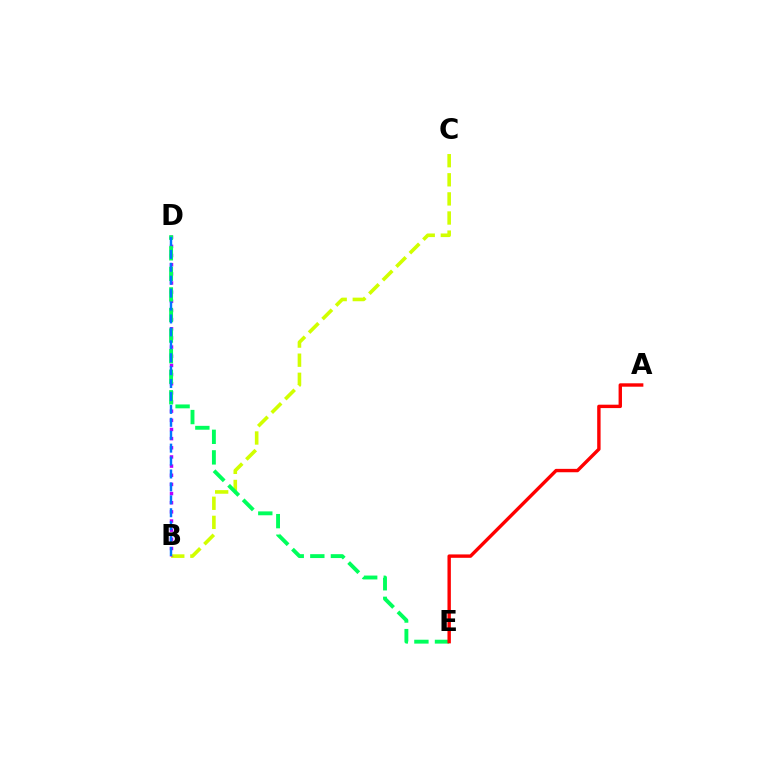{('B', 'C'): [{'color': '#d1ff00', 'line_style': 'dashed', 'thickness': 2.6}], ('B', 'D'): [{'color': '#b900ff', 'line_style': 'dotted', 'thickness': 2.49}, {'color': '#0074ff', 'line_style': 'dashed', 'thickness': 1.76}], ('D', 'E'): [{'color': '#00ff5c', 'line_style': 'dashed', 'thickness': 2.79}], ('A', 'E'): [{'color': '#ff0000', 'line_style': 'solid', 'thickness': 2.44}]}